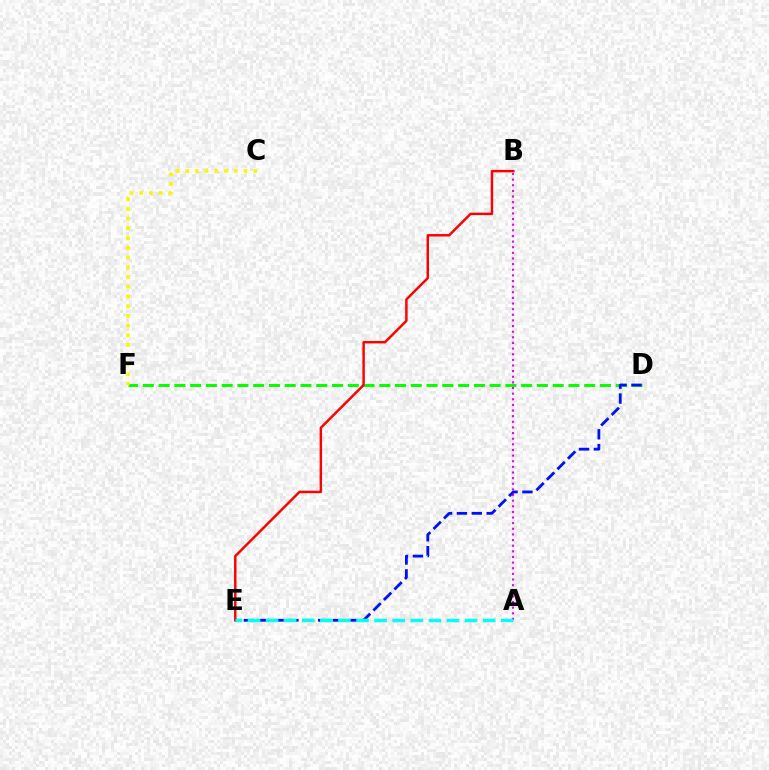{('A', 'B'): [{'color': '#ee00ff', 'line_style': 'dotted', 'thickness': 1.53}], ('D', 'F'): [{'color': '#08ff00', 'line_style': 'dashed', 'thickness': 2.14}], ('D', 'E'): [{'color': '#0010ff', 'line_style': 'dashed', 'thickness': 2.02}], ('B', 'E'): [{'color': '#ff0000', 'line_style': 'solid', 'thickness': 1.76}], ('C', 'F'): [{'color': '#fcf500', 'line_style': 'dotted', 'thickness': 2.64}], ('A', 'E'): [{'color': '#00fff6', 'line_style': 'dashed', 'thickness': 2.46}]}